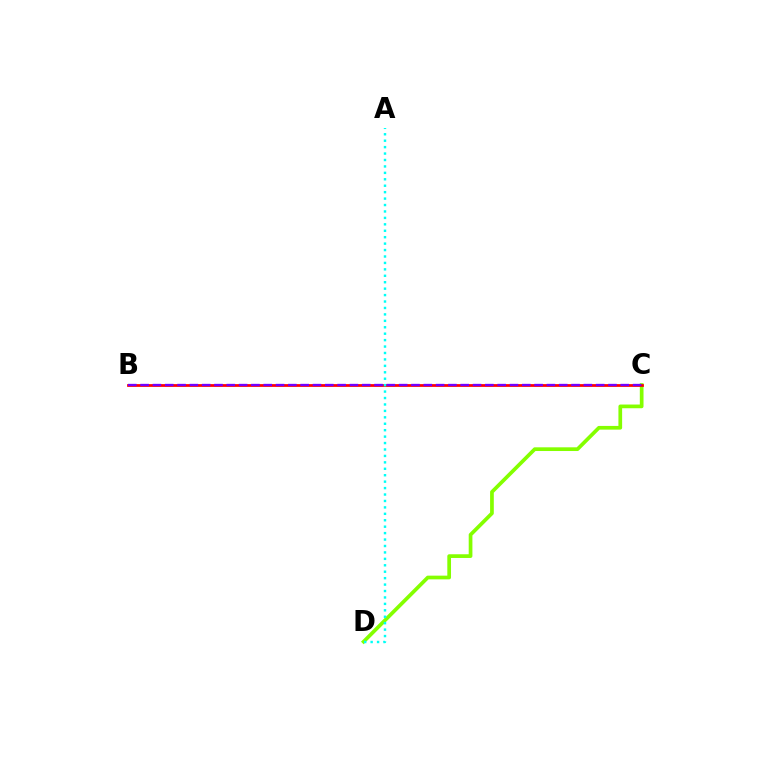{('C', 'D'): [{'color': '#84ff00', 'line_style': 'solid', 'thickness': 2.67}], ('B', 'C'): [{'color': '#ff0000', 'line_style': 'solid', 'thickness': 1.98}, {'color': '#7200ff', 'line_style': 'dashed', 'thickness': 1.67}], ('A', 'D'): [{'color': '#00fff6', 'line_style': 'dotted', 'thickness': 1.75}]}